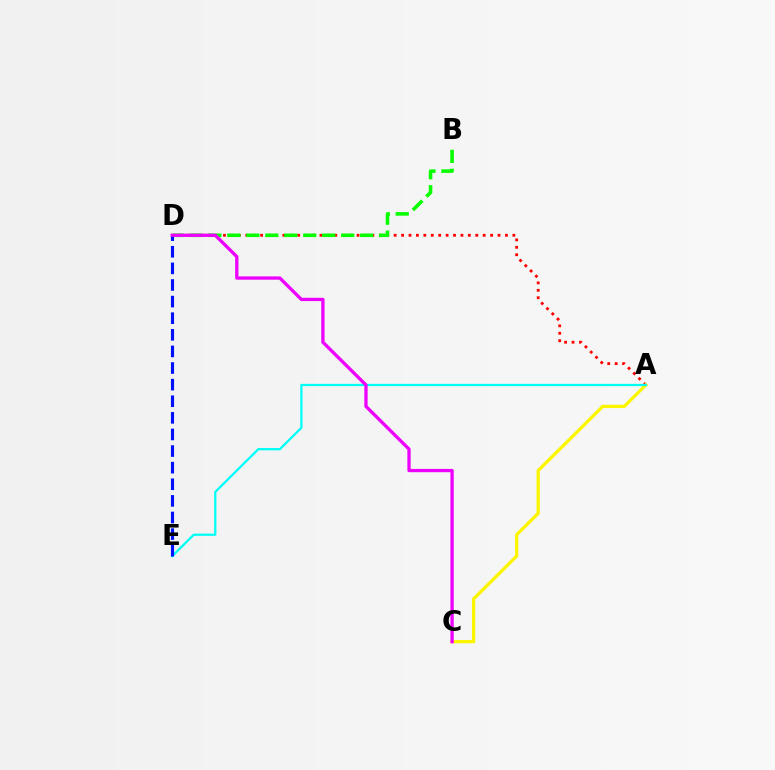{('A', 'D'): [{'color': '#ff0000', 'line_style': 'dotted', 'thickness': 2.02}], ('A', 'C'): [{'color': '#fcf500', 'line_style': 'solid', 'thickness': 2.36}], ('A', 'E'): [{'color': '#00fff6', 'line_style': 'solid', 'thickness': 1.62}], ('B', 'D'): [{'color': '#08ff00', 'line_style': 'dashed', 'thickness': 2.58}], ('D', 'E'): [{'color': '#0010ff', 'line_style': 'dashed', 'thickness': 2.26}], ('C', 'D'): [{'color': '#ee00ff', 'line_style': 'solid', 'thickness': 2.38}]}